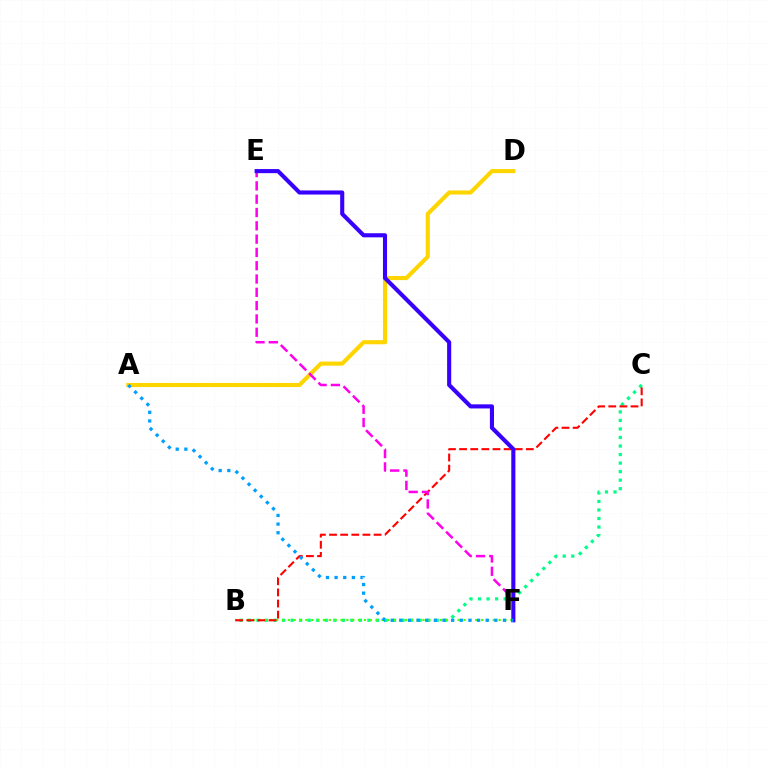{('B', 'C'): [{'color': '#00ff86', 'line_style': 'dotted', 'thickness': 2.32}, {'color': '#ff0000', 'line_style': 'dashed', 'thickness': 1.51}], ('A', 'D'): [{'color': '#ffd500', 'line_style': 'solid', 'thickness': 2.95}], ('B', 'F'): [{'color': '#4fff00', 'line_style': 'dotted', 'thickness': 1.59}], ('E', 'F'): [{'color': '#ff00ed', 'line_style': 'dashed', 'thickness': 1.81}, {'color': '#3700ff', 'line_style': 'solid', 'thickness': 2.95}], ('A', 'F'): [{'color': '#009eff', 'line_style': 'dotted', 'thickness': 2.35}]}